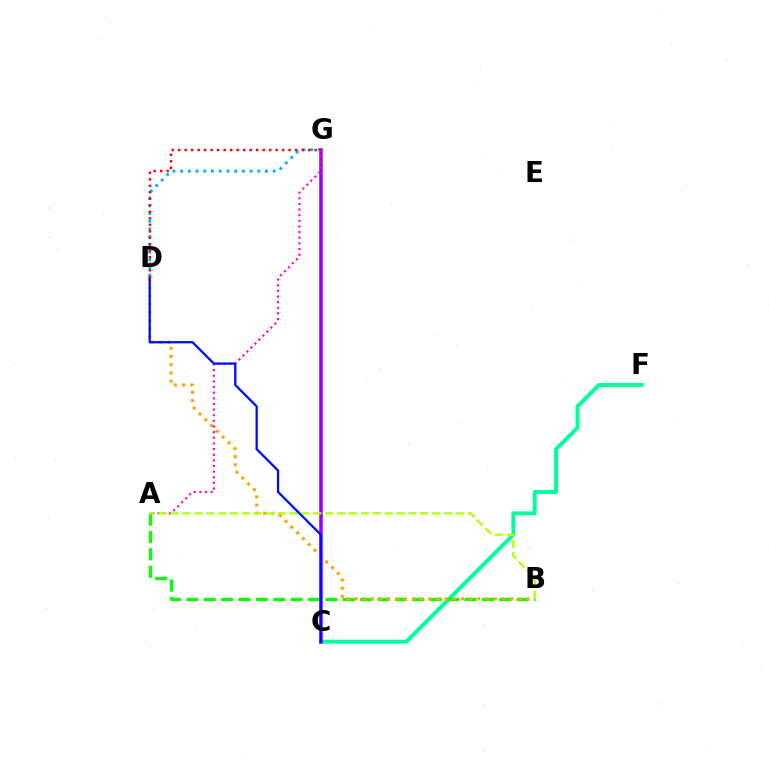{('C', 'F'): [{'color': '#00ff9d', 'line_style': 'solid', 'thickness': 2.85}], ('A', 'B'): [{'color': '#08ff00', 'line_style': 'dashed', 'thickness': 2.36}, {'color': '#b3ff00', 'line_style': 'dashed', 'thickness': 1.62}], ('B', 'D'): [{'color': '#ffa500', 'line_style': 'dotted', 'thickness': 2.23}], ('D', 'G'): [{'color': '#00b5ff', 'line_style': 'dotted', 'thickness': 2.1}, {'color': '#ff0000', 'line_style': 'dotted', 'thickness': 1.77}], ('C', 'G'): [{'color': '#9b00ff', 'line_style': 'solid', 'thickness': 2.55}], ('A', 'G'): [{'color': '#ff00bd', 'line_style': 'dotted', 'thickness': 1.53}], ('C', 'D'): [{'color': '#0010ff', 'line_style': 'solid', 'thickness': 1.66}]}